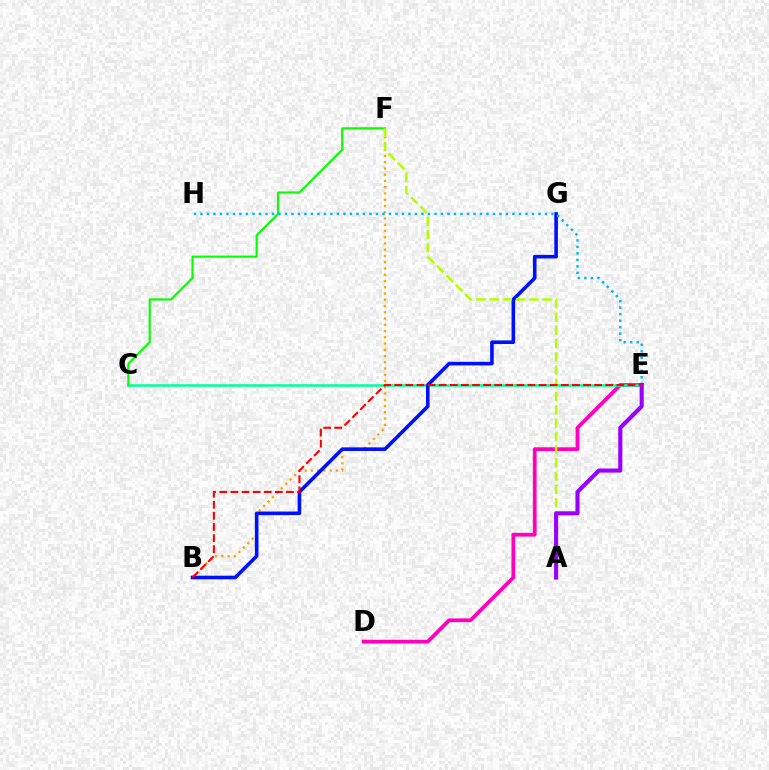{('B', 'F'): [{'color': '#ffa500', 'line_style': 'dotted', 'thickness': 1.7}], ('D', 'E'): [{'color': '#ff00bd', 'line_style': 'solid', 'thickness': 2.7}], ('C', 'E'): [{'color': '#00ff9d', 'line_style': 'solid', 'thickness': 1.84}], ('B', 'G'): [{'color': '#0010ff', 'line_style': 'solid', 'thickness': 2.6}], ('C', 'F'): [{'color': '#08ff00', 'line_style': 'solid', 'thickness': 1.55}], ('A', 'F'): [{'color': '#b3ff00', 'line_style': 'dashed', 'thickness': 1.8}], ('E', 'H'): [{'color': '#00b5ff', 'line_style': 'dotted', 'thickness': 1.77}], ('A', 'E'): [{'color': '#9b00ff', 'line_style': 'solid', 'thickness': 2.96}], ('B', 'E'): [{'color': '#ff0000', 'line_style': 'dashed', 'thickness': 1.51}]}